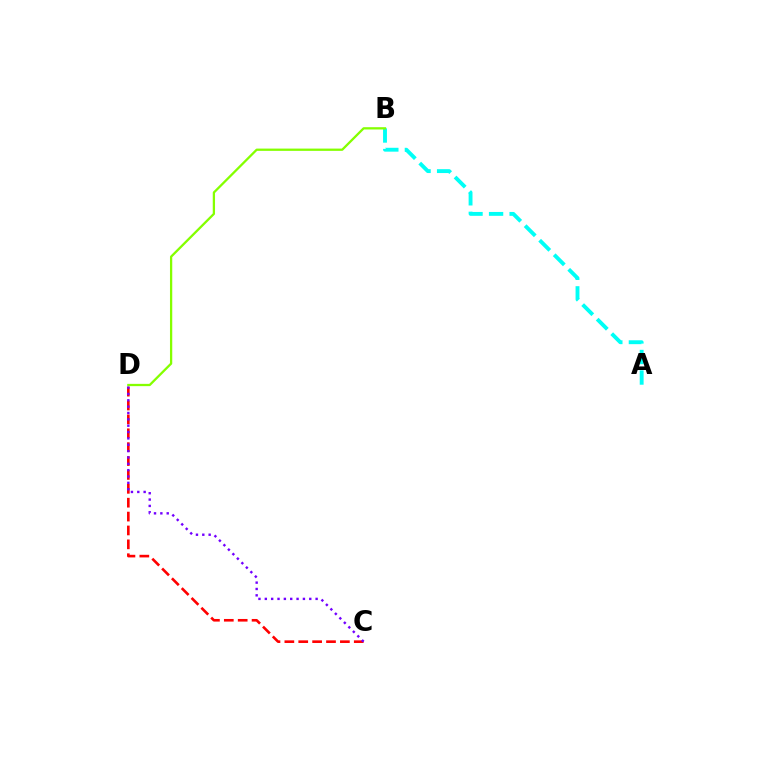{('C', 'D'): [{'color': '#ff0000', 'line_style': 'dashed', 'thickness': 1.89}, {'color': '#7200ff', 'line_style': 'dotted', 'thickness': 1.73}], ('A', 'B'): [{'color': '#00fff6', 'line_style': 'dashed', 'thickness': 2.79}], ('B', 'D'): [{'color': '#84ff00', 'line_style': 'solid', 'thickness': 1.64}]}